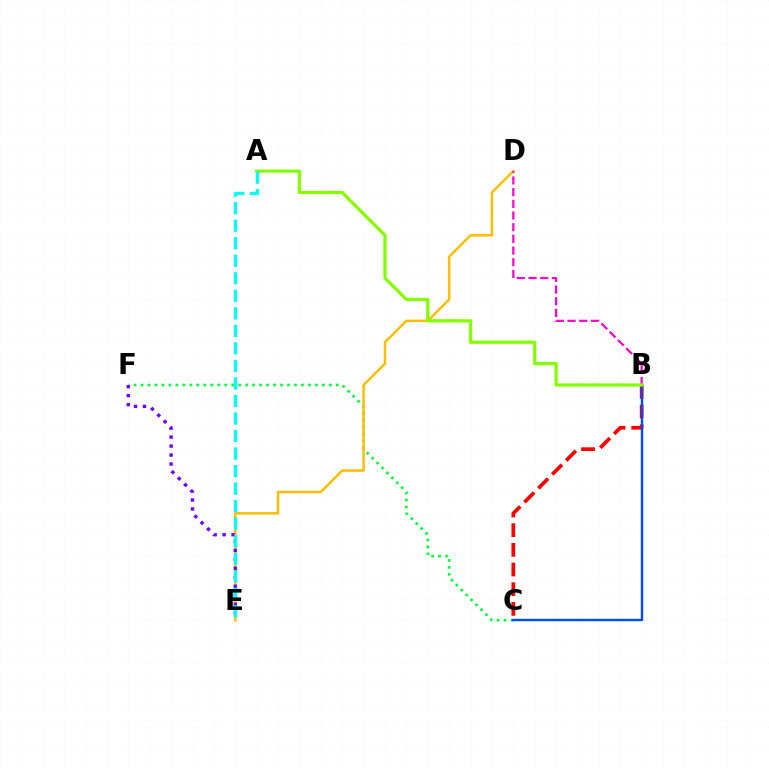{('C', 'F'): [{'color': '#00ff39', 'line_style': 'dotted', 'thickness': 1.9}], ('B', 'C'): [{'color': '#ff0000', 'line_style': 'dashed', 'thickness': 2.67}, {'color': '#004bff', 'line_style': 'solid', 'thickness': 1.73}], ('D', 'E'): [{'color': '#ffbd00', 'line_style': 'solid', 'thickness': 1.78}], ('B', 'D'): [{'color': '#ff00cf', 'line_style': 'dashed', 'thickness': 1.59}], ('A', 'B'): [{'color': '#84ff00', 'line_style': 'solid', 'thickness': 2.32}], ('E', 'F'): [{'color': '#7200ff', 'line_style': 'dotted', 'thickness': 2.44}], ('A', 'E'): [{'color': '#00fff6', 'line_style': 'dashed', 'thickness': 2.38}]}